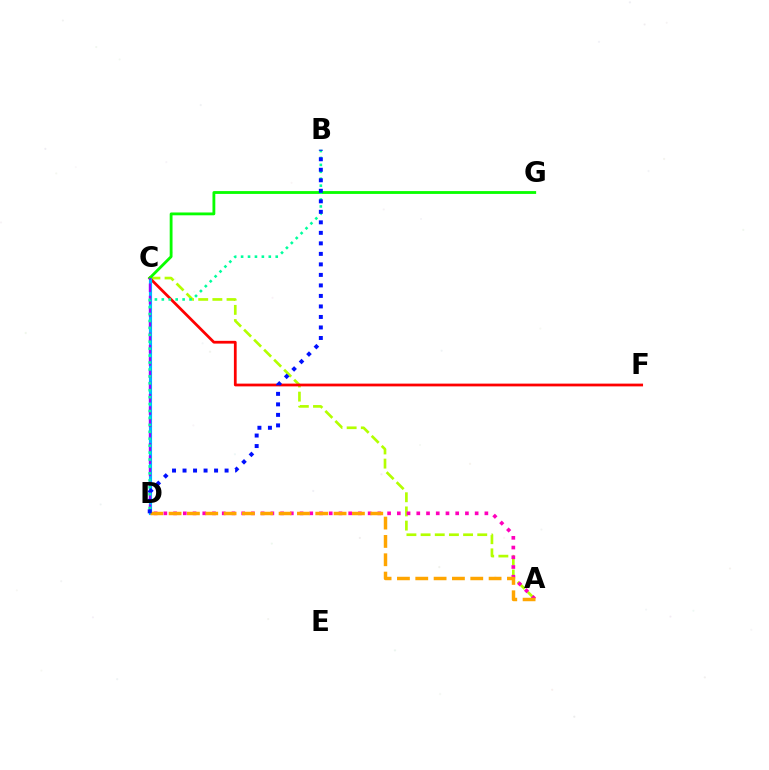{('A', 'C'): [{'color': '#b3ff00', 'line_style': 'dashed', 'thickness': 1.92}], ('C', 'F'): [{'color': '#ff0000', 'line_style': 'solid', 'thickness': 1.98}], ('A', 'D'): [{'color': '#ff00bd', 'line_style': 'dotted', 'thickness': 2.64}, {'color': '#ffa500', 'line_style': 'dashed', 'thickness': 2.49}], ('C', 'D'): [{'color': '#00b5ff', 'line_style': 'solid', 'thickness': 2.26}, {'color': '#9b00ff', 'line_style': 'dashed', 'thickness': 1.67}], ('C', 'G'): [{'color': '#08ff00', 'line_style': 'solid', 'thickness': 2.03}], ('B', 'D'): [{'color': '#00ff9d', 'line_style': 'dotted', 'thickness': 1.88}, {'color': '#0010ff', 'line_style': 'dotted', 'thickness': 2.86}]}